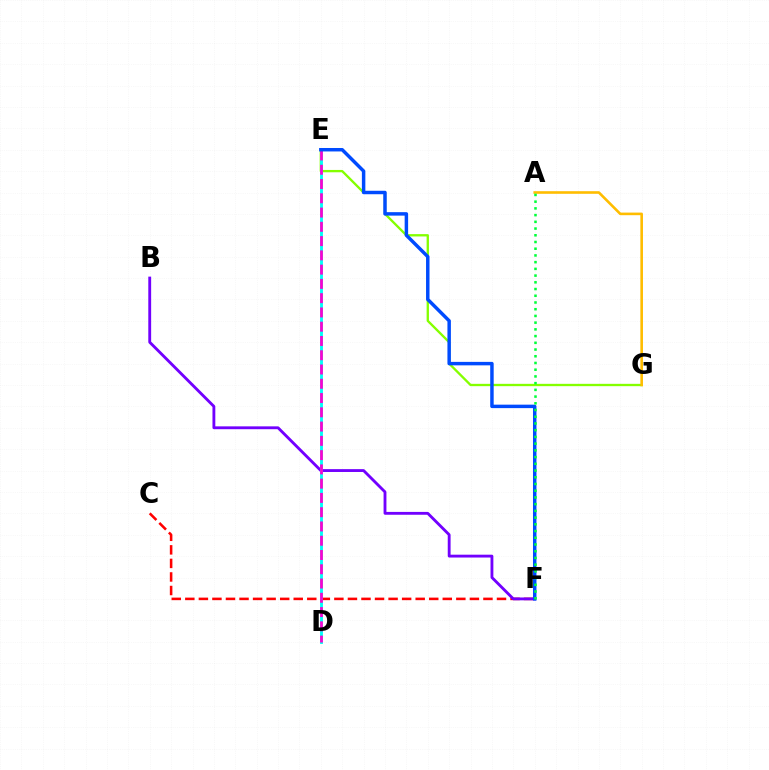{('E', 'G'): [{'color': '#84ff00', 'line_style': 'solid', 'thickness': 1.68}], ('A', 'G'): [{'color': '#ffbd00', 'line_style': 'solid', 'thickness': 1.88}], ('C', 'F'): [{'color': '#ff0000', 'line_style': 'dashed', 'thickness': 1.84}], ('B', 'F'): [{'color': '#7200ff', 'line_style': 'solid', 'thickness': 2.05}], ('D', 'E'): [{'color': '#00fff6', 'line_style': 'solid', 'thickness': 2.06}, {'color': '#ff00cf', 'line_style': 'dashed', 'thickness': 1.94}], ('E', 'F'): [{'color': '#004bff', 'line_style': 'solid', 'thickness': 2.49}], ('A', 'F'): [{'color': '#00ff39', 'line_style': 'dotted', 'thickness': 1.83}]}